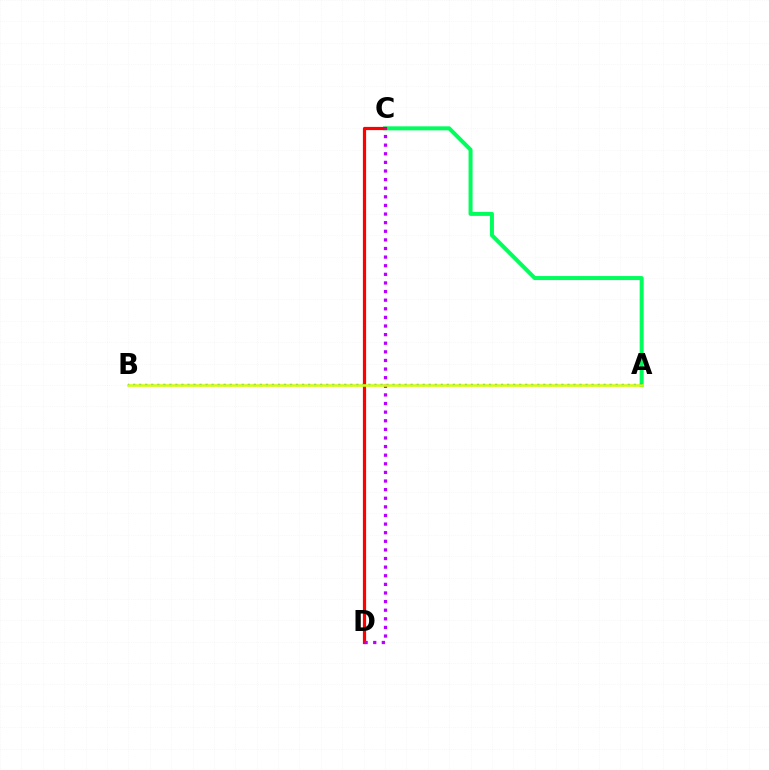{('A', 'C'): [{'color': '#00ff5c', 'line_style': 'solid', 'thickness': 2.89}], ('C', 'D'): [{'color': '#ff0000', 'line_style': 'solid', 'thickness': 2.31}, {'color': '#b900ff', 'line_style': 'dotted', 'thickness': 2.34}], ('A', 'B'): [{'color': '#0074ff', 'line_style': 'dotted', 'thickness': 1.64}, {'color': '#d1ff00', 'line_style': 'solid', 'thickness': 1.85}]}